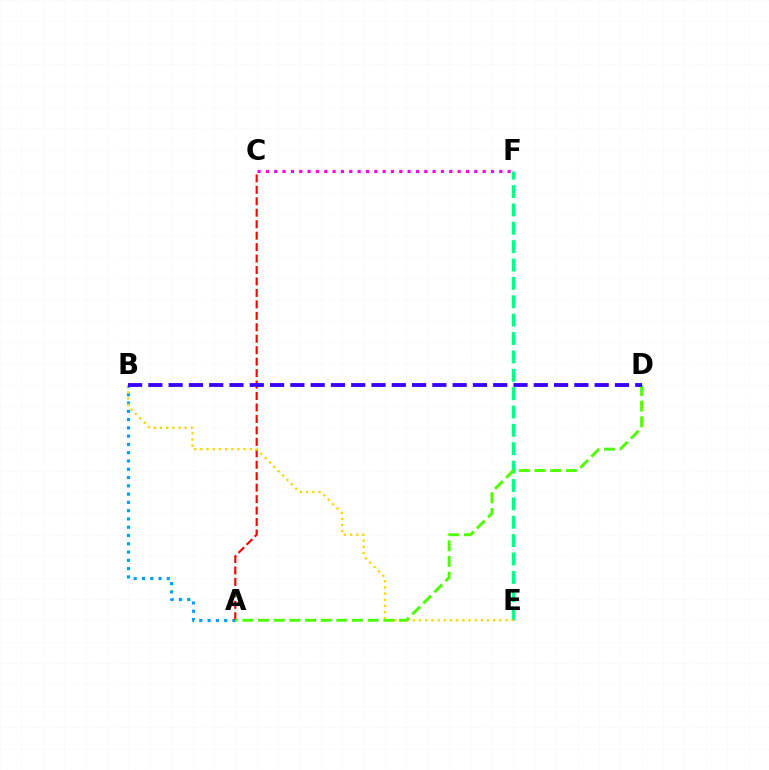{('E', 'F'): [{'color': '#00ff86', 'line_style': 'dashed', 'thickness': 2.5}], ('C', 'F'): [{'color': '#ff00ed', 'line_style': 'dotted', 'thickness': 2.26}], ('A', 'B'): [{'color': '#009eff', 'line_style': 'dotted', 'thickness': 2.25}], ('A', 'C'): [{'color': '#ff0000', 'line_style': 'dashed', 'thickness': 1.56}], ('B', 'E'): [{'color': '#ffd500', 'line_style': 'dotted', 'thickness': 1.68}], ('A', 'D'): [{'color': '#4fff00', 'line_style': 'dashed', 'thickness': 2.13}], ('B', 'D'): [{'color': '#3700ff', 'line_style': 'dashed', 'thickness': 2.76}]}